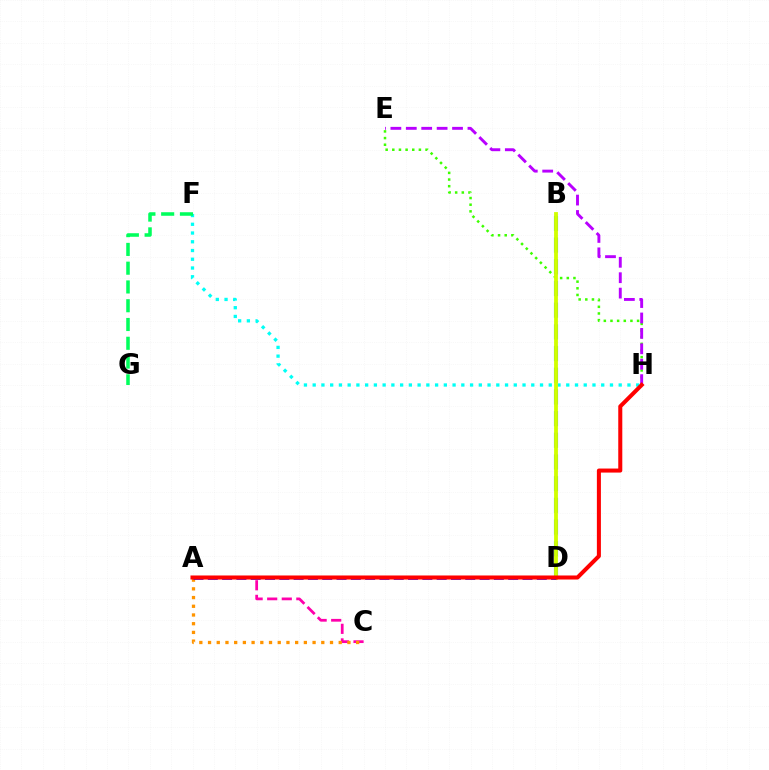{('F', 'H'): [{'color': '#00fff6', 'line_style': 'dotted', 'thickness': 2.38}], ('B', 'D'): [{'color': '#0074ff', 'line_style': 'dashed', 'thickness': 2.95}, {'color': '#d1ff00', 'line_style': 'solid', 'thickness': 2.75}], ('E', 'H'): [{'color': '#3dff00', 'line_style': 'dotted', 'thickness': 1.81}, {'color': '#b900ff', 'line_style': 'dashed', 'thickness': 2.09}], ('A', 'C'): [{'color': '#ff00ac', 'line_style': 'dashed', 'thickness': 1.98}, {'color': '#ff9400', 'line_style': 'dotted', 'thickness': 2.37}], ('F', 'G'): [{'color': '#00ff5c', 'line_style': 'dashed', 'thickness': 2.55}], ('A', 'D'): [{'color': '#2500ff', 'line_style': 'dashed', 'thickness': 1.94}], ('A', 'H'): [{'color': '#ff0000', 'line_style': 'solid', 'thickness': 2.91}]}